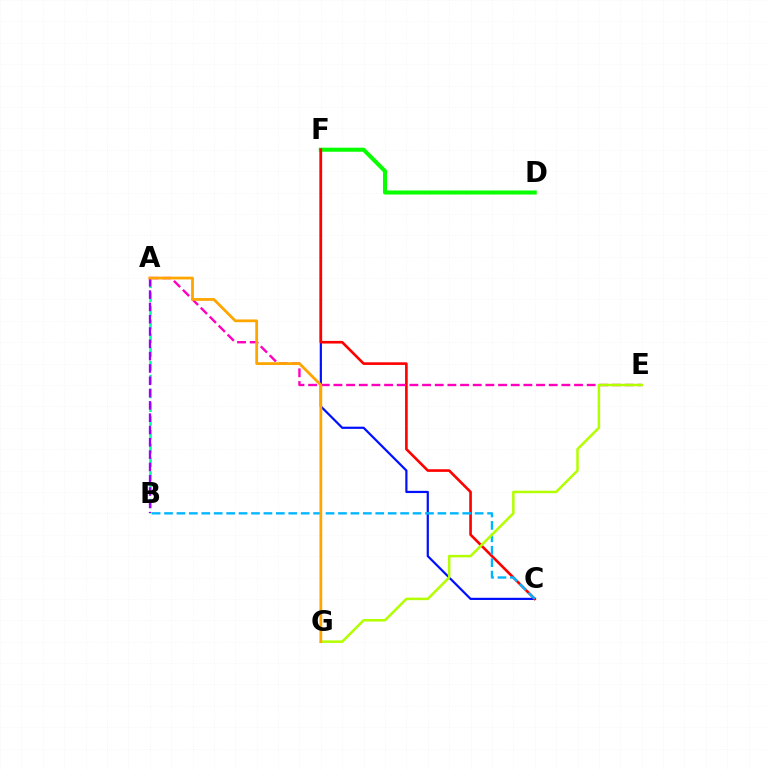{('C', 'F'): [{'color': '#0010ff', 'line_style': 'solid', 'thickness': 1.59}, {'color': '#ff0000', 'line_style': 'solid', 'thickness': 1.89}], ('D', 'F'): [{'color': '#08ff00', 'line_style': 'solid', 'thickness': 2.92}], ('B', 'C'): [{'color': '#00b5ff', 'line_style': 'dashed', 'thickness': 1.69}], ('A', 'E'): [{'color': '#ff00bd', 'line_style': 'dashed', 'thickness': 1.72}], ('A', 'B'): [{'color': '#00ff9d', 'line_style': 'dashed', 'thickness': 1.87}, {'color': '#9b00ff', 'line_style': 'dashed', 'thickness': 1.67}], ('E', 'G'): [{'color': '#b3ff00', 'line_style': 'solid', 'thickness': 1.81}], ('A', 'G'): [{'color': '#ffa500', 'line_style': 'solid', 'thickness': 1.99}]}